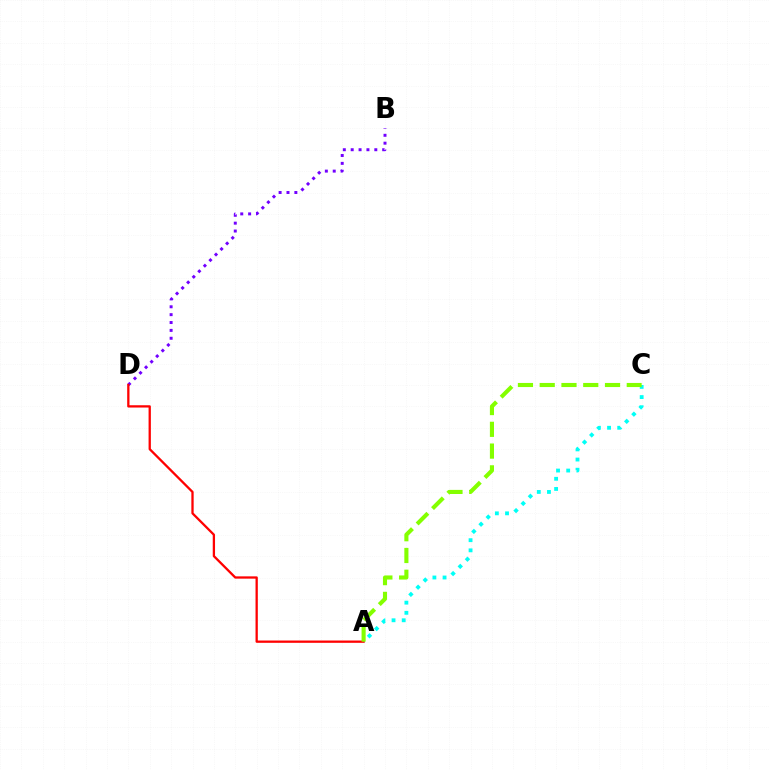{('B', 'D'): [{'color': '#7200ff', 'line_style': 'dotted', 'thickness': 2.14}], ('A', 'D'): [{'color': '#ff0000', 'line_style': 'solid', 'thickness': 1.65}], ('A', 'C'): [{'color': '#00fff6', 'line_style': 'dotted', 'thickness': 2.76}, {'color': '#84ff00', 'line_style': 'dashed', 'thickness': 2.96}]}